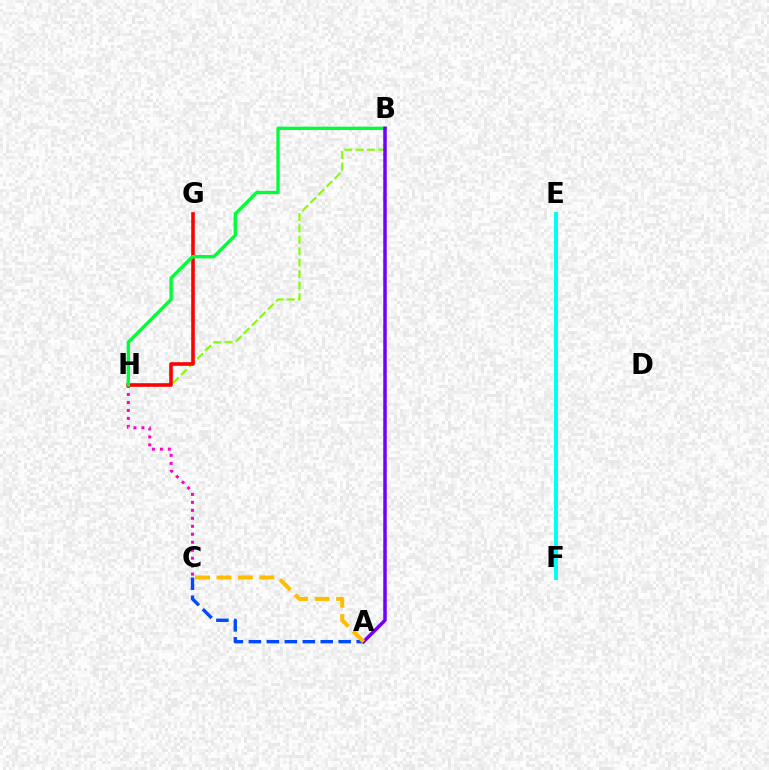{('B', 'H'): [{'color': '#84ff00', 'line_style': 'dashed', 'thickness': 1.55}, {'color': '#00ff39', 'line_style': 'solid', 'thickness': 2.41}], ('C', 'H'): [{'color': '#ff00cf', 'line_style': 'dotted', 'thickness': 2.17}], ('G', 'H'): [{'color': '#ff0000', 'line_style': 'solid', 'thickness': 2.59}], ('E', 'F'): [{'color': '#00fff6', 'line_style': 'solid', 'thickness': 2.84}], ('A', 'C'): [{'color': '#004bff', 'line_style': 'dashed', 'thickness': 2.44}, {'color': '#ffbd00', 'line_style': 'dashed', 'thickness': 2.91}], ('A', 'B'): [{'color': '#7200ff', 'line_style': 'solid', 'thickness': 2.51}]}